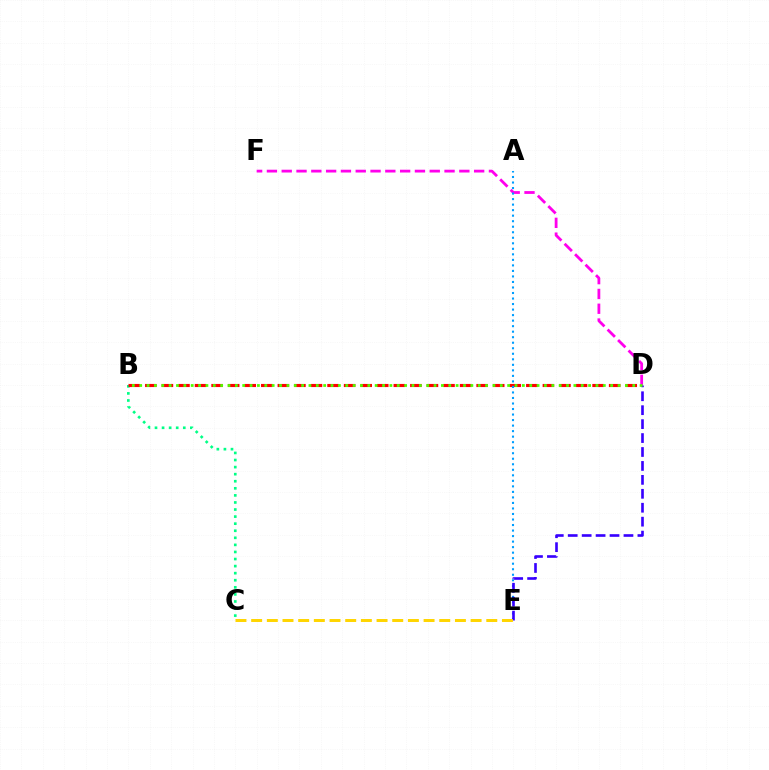{('B', 'C'): [{'color': '#00ff86', 'line_style': 'dotted', 'thickness': 1.92}], ('B', 'D'): [{'color': '#ff0000', 'line_style': 'dashed', 'thickness': 2.25}, {'color': '#4fff00', 'line_style': 'dotted', 'thickness': 2.0}], ('D', 'F'): [{'color': '#ff00ed', 'line_style': 'dashed', 'thickness': 2.01}], ('A', 'E'): [{'color': '#009eff', 'line_style': 'dotted', 'thickness': 1.5}], ('D', 'E'): [{'color': '#3700ff', 'line_style': 'dashed', 'thickness': 1.89}], ('C', 'E'): [{'color': '#ffd500', 'line_style': 'dashed', 'thickness': 2.13}]}